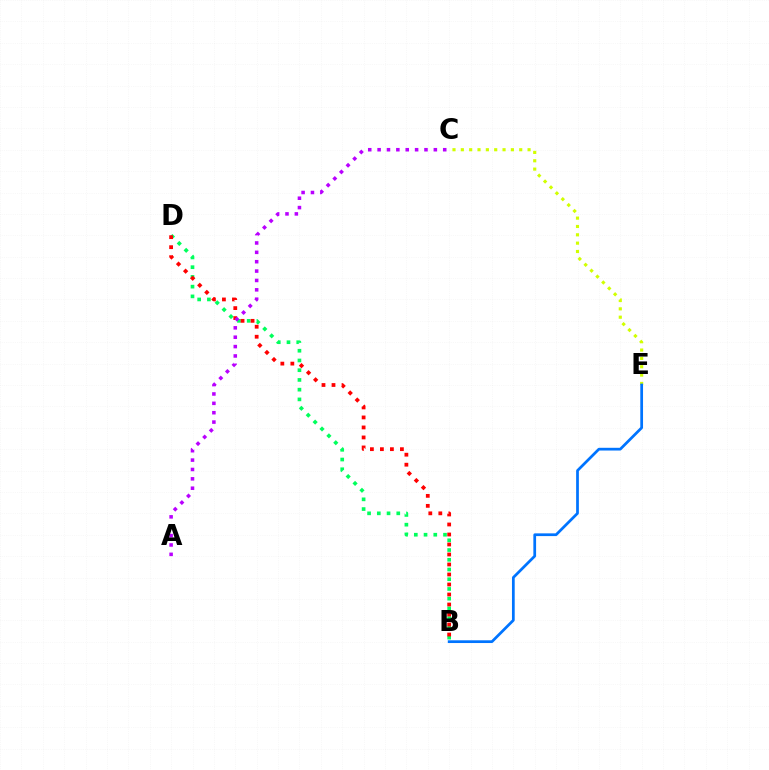{('B', 'D'): [{'color': '#00ff5c', 'line_style': 'dotted', 'thickness': 2.64}, {'color': '#ff0000', 'line_style': 'dotted', 'thickness': 2.72}], ('C', 'E'): [{'color': '#d1ff00', 'line_style': 'dotted', 'thickness': 2.27}], ('A', 'C'): [{'color': '#b900ff', 'line_style': 'dotted', 'thickness': 2.55}], ('B', 'E'): [{'color': '#0074ff', 'line_style': 'solid', 'thickness': 1.97}]}